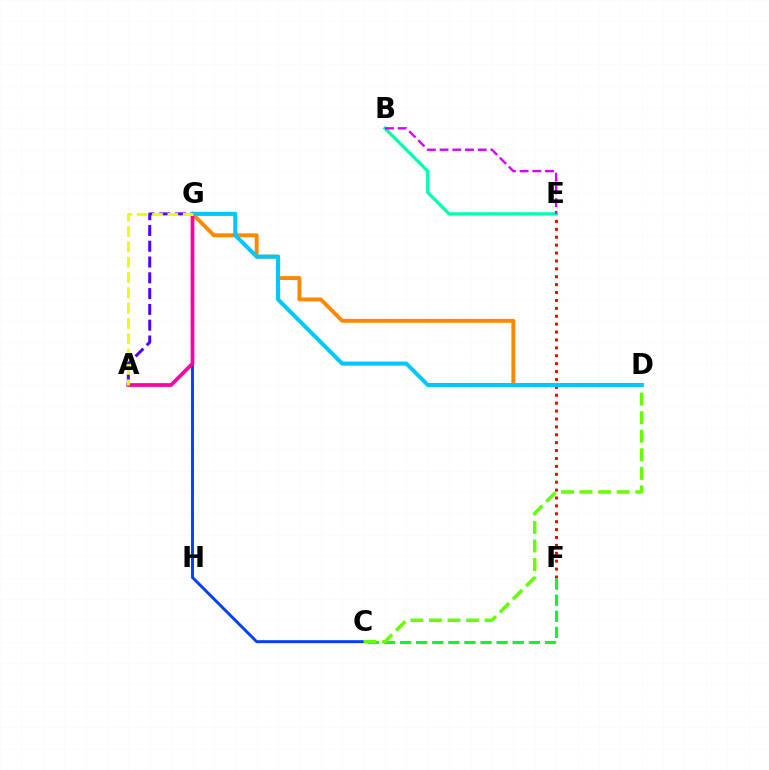{('E', 'F'): [{'color': '#ff0000', 'line_style': 'dotted', 'thickness': 2.15}], ('D', 'G'): [{'color': '#ff8800', 'line_style': 'solid', 'thickness': 2.79}, {'color': '#00c7ff', 'line_style': 'solid', 'thickness': 2.93}], ('C', 'F'): [{'color': '#00ff27', 'line_style': 'dashed', 'thickness': 2.19}], ('C', 'G'): [{'color': '#003fff', 'line_style': 'solid', 'thickness': 2.11}], ('A', 'G'): [{'color': '#ff00a0', 'line_style': 'solid', 'thickness': 2.69}, {'color': '#4f00ff', 'line_style': 'dashed', 'thickness': 2.15}, {'color': '#eeff00', 'line_style': 'dashed', 'thickness': 2.08}], ('B', 'E'): [{'color': '#00ffaf', 'line_style': 'solid', 'thickness': 2.36}, {'color': '#d600ff', 'line_style': 'dashed', 'thickness': 1.73}], ('C', 'D'): [{'color': '#66ff00', 'line_style': 'dashed', 'thickness': 2.52}]}